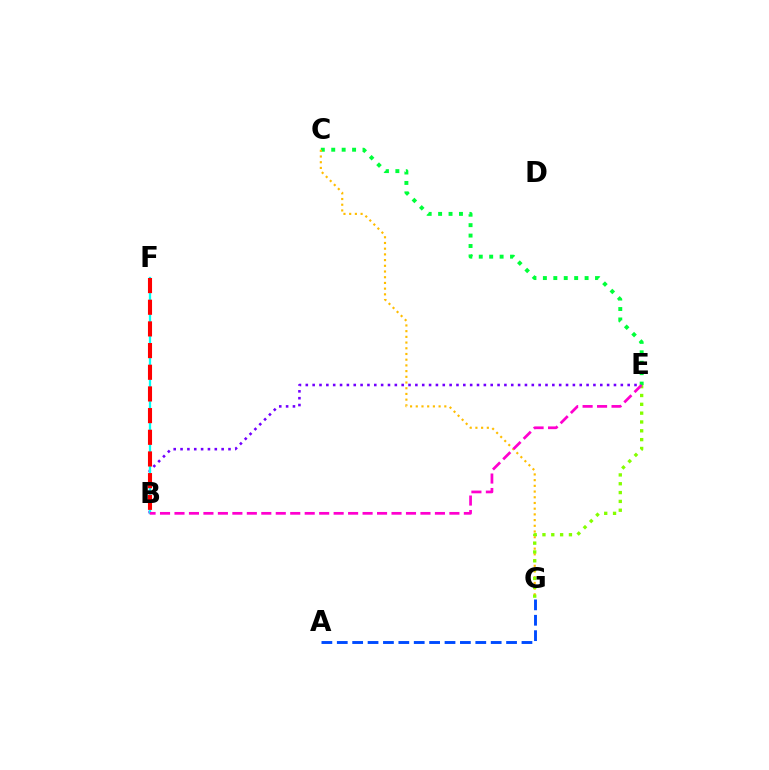{('B', 'E'): [{'color': '#7200ff', 'line_style': 'dotted', 'thickness': 1.86}, {'color': '#ff00cf', 'line_style': 'dashed', 'thickness': 1.97}], ('B', 'F'): [{'color': '#00fff6', 'line_style': 'solid', 'thickness': 1.63}, {'color': '#ff0000', 'line_style': 'dashed', 'thickness': 2.94}], ('C', 'E'): [{'color': '#00ff39', 'line_style': 'dotted', 'thickness': 2.83}], ('C', 'G'): [{'color': '#ffbd00', 'line_style': 'dotted', 'thickness': 1.55}], ('A', 'G'): [{'color': '#004bff', 'line_style': 'dashed', 'thickness': 2.09}], ('E', 'G'): [{'color': '#84ff00', 'line_style': 'dotted', 'thickness': 2.4}]}